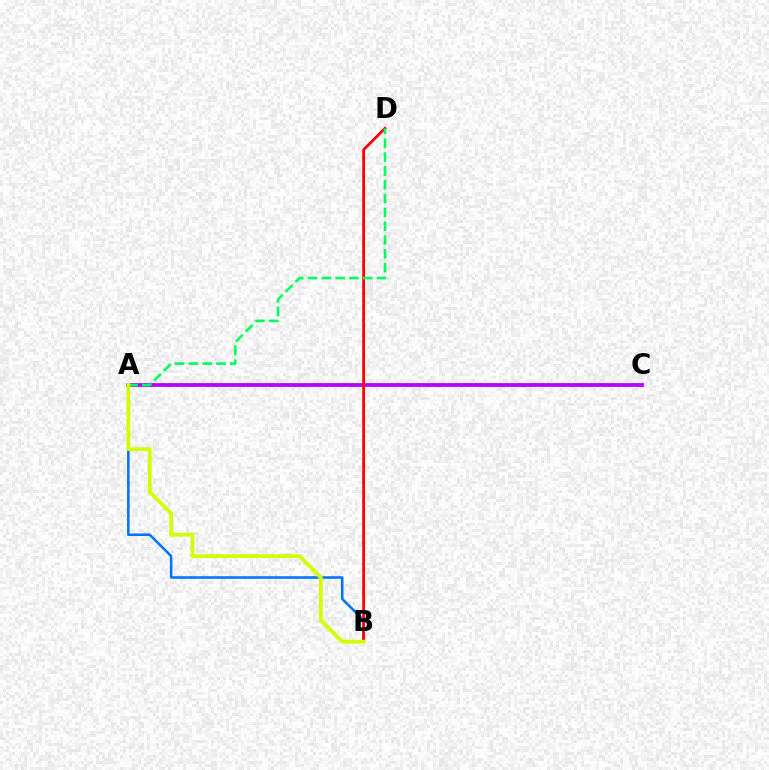{('A', 'B'): [{'color': '#0074ff', 'line_style': 'solid', 'thickness': 1.84}, {'color': '#d1ff00', 'line_style': 'solid', 'thickness': 2.72}], ('A', 'C'): [{'color': '#b900ff', 'line_style': 'solid', 'thickness': 2.72}], ('B', 'D'): [{'color': '#ff0000', 'line_style': 'solid', 'thickness': 1.99}], ('A', 'D'): [{'color': '#00ff5c', 'line_style': 'dashed', 'thickness': 1.88}]}